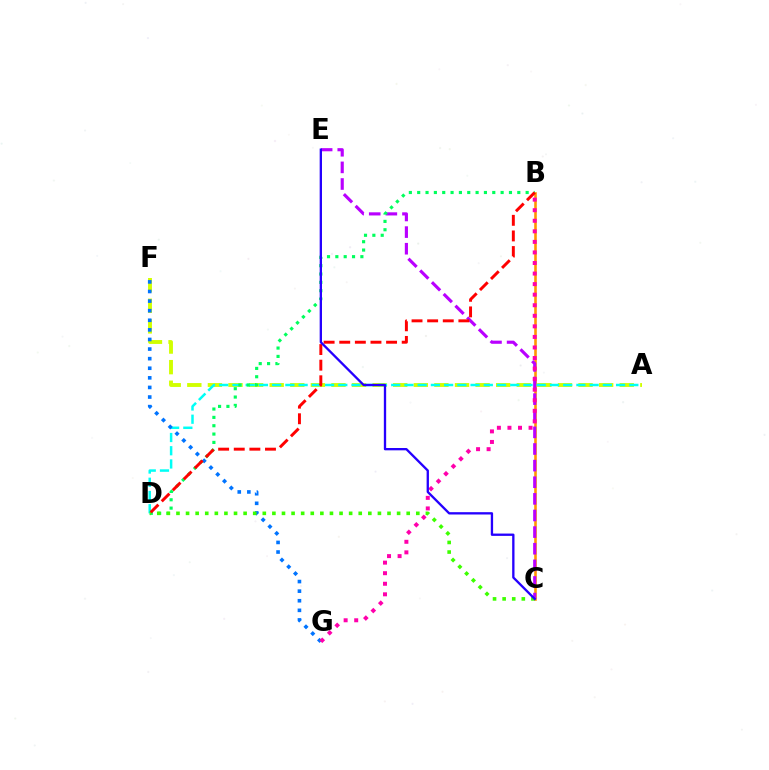{('B', 'C'): [{'color': '#ff9400', 'line_style': 'solid', 'thickness': 1.87}], ('C', 'E'): [{'color': '#b900ff', 'line_style': 'dashed', 'thickness': 2.26}, {'color': '#2500ff', 'line_style': 'solid', 'thickness': 1.67}], ('A', 'F'): [{'color': '#d1ff00', 'line_style': 'dashed', 'thickness': 2.8}], ('A', 'D'): [{'color': '#00fff6', 'line_style': 'dashed', 'thickness': 1.8}], ('F', 'G'): [{'color': '#0074ff', 'line_style': 'dotted', 'thickness': 2.61}], ('B', 'D'): [{'color': '#00ff5c', 'line_style': 'dotted', 'thickness': 2.27}, {'color': '#ff0000', 'line_style': 'dashed', 'thickness': 2.12}], ('C', 'D'): [{'color': '#3dff00', 'line_style': 'dotted', 'thickness': 2.61}], ('B', 'G'): [{'color': '#ff00ac', 'line_style': 'dotted', 'thickness': 2.87}]}